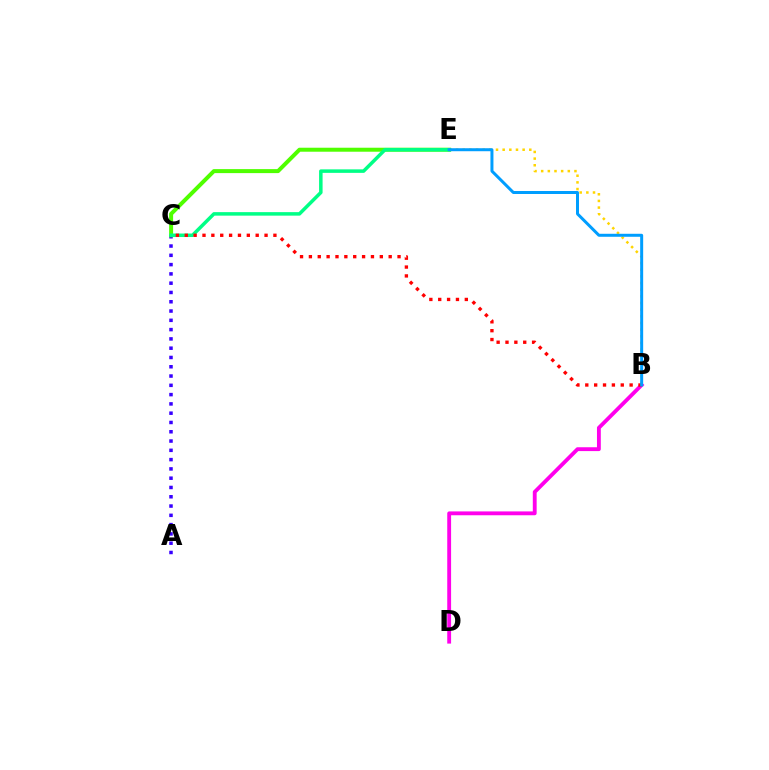{('B', 'D'): [{'color': '#ff00ed', 'line_style': 'solid', 'thickness': 2.77}], ('A', 'C'): [{'color': '#3700ff', 'line_style': 'dotted', 'thickness': 2.52}], ('C', 'E'): [{'color': '#4fff00', 'line_style': 'solid', 'thickness': 2.88}, {'color': '#00ff86', 'line_style': 'solid', 'thickness': 2.53}], ('B', 'E'): [{'color': '#ffd500', 'line_style': 'dotted', 'thickness': 1.81}, {'color': '#009eff', 'line_style': 'solid', 'thickness': 2.16}], ('B', 'C'): [{'color': '#ff0000', 'line_style': 'dotted', 'thickness': 2.41}]}